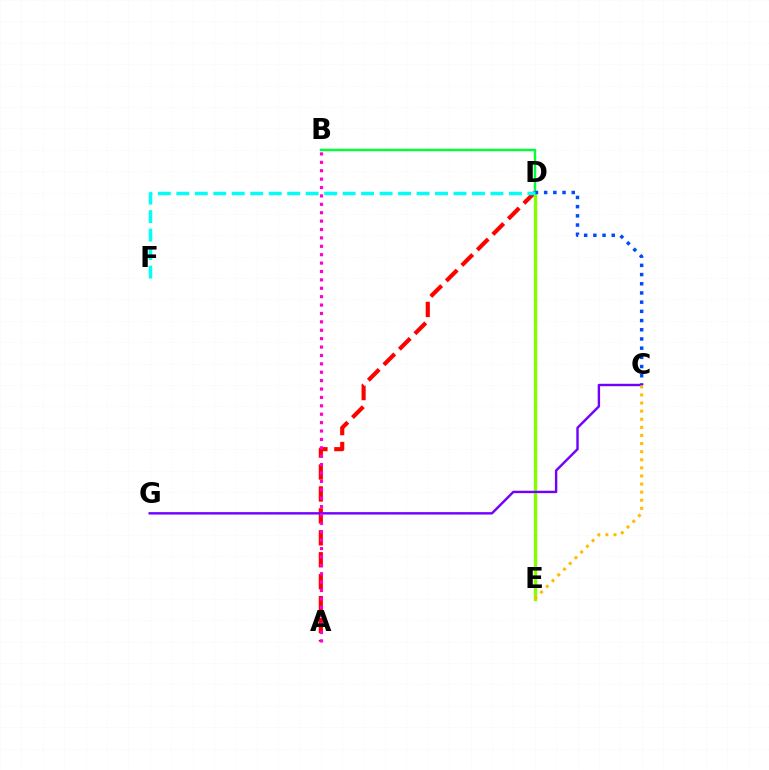{('B', 'D'): [{'color': '#00ff39', 'line_style': 'solid', 'thickness': 1.76}], ('A', 'D'): [{'color': '#ff0000', 'line_style': 'dashed', 'thickness': 2.98}], ('D', 'E'): [{'color': '#84ff00', 'line_style': 'solid', 'thickness': 2.44}], ('C', 'D'): [{'color': '#004bff', 'line_style': 'dotted', 'thickness': 2.5}], ('D', 'F'): [{'color': '#00fff6', 'line_style': 'dashed', 'thickness': 2.51}], ('C', 'G'): [{'color': '#7200ff', 'line_style': 'solid', 'thickness': 1.73}], ('C', 'E'): [{'color': '#ffbd00', 'line_style': 'dotted', 'thickness': 2.2}], ('A', 'B'): [{'color': '#ff00cf', 'line_style': 'dotted', 'thickness': 2.28}]}